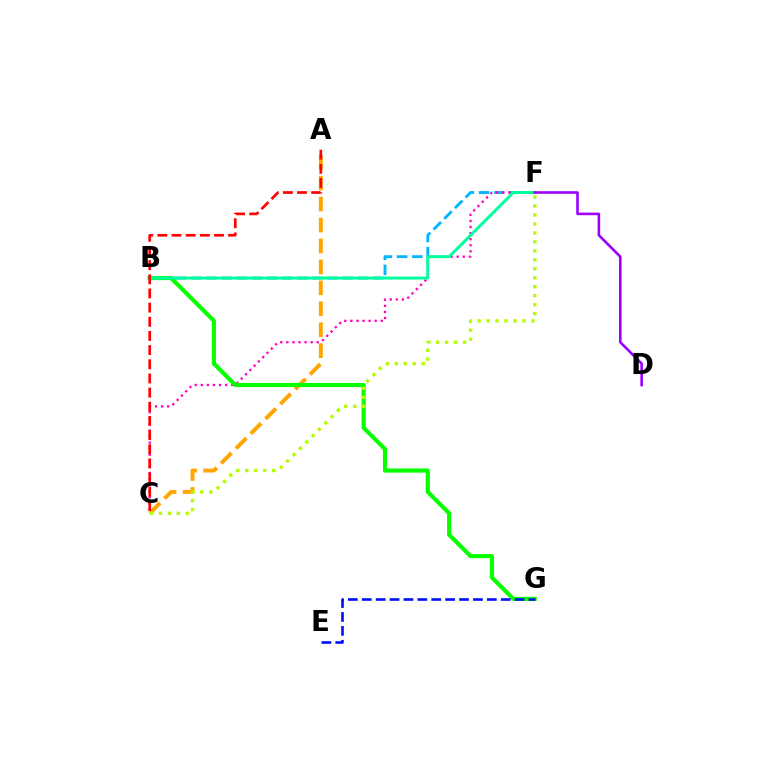{('A', 'C'): [{'color': '#ffa500', 'line_style': 'dashed', 'thickness': 2.84}, {'color': '#ff0000', 'line_style': 'dashed', 'thickness': 1.92}], ('B', 'F'): [{'color': '#00b5ff', 'line_style': 'dashed', 'thickness': 2.06}, {'color': '#00ff9d', 'line_style': 'solid', 'thickness': 2.13}], ('C', 'F'): [{'color': '#ff00bd', 'line_style': 'dotted', 'thickness': 1.65}, {'color': '#b3ff00', 'line_style': 'dotted', 'thickness': 2.44}], ('B', 'G'): [{'color': '#08ff00', 'line_style': 'solid', 'thickness': 2.99}], ('D', 'F'): [{'color': '#9b00ff', 'line_style': 'solid', 'thickness': 1.87}], ('E', 'G'): [{'color': '#0010ff', 'line_style': 'dashed', 'thickness': 1.89}]}